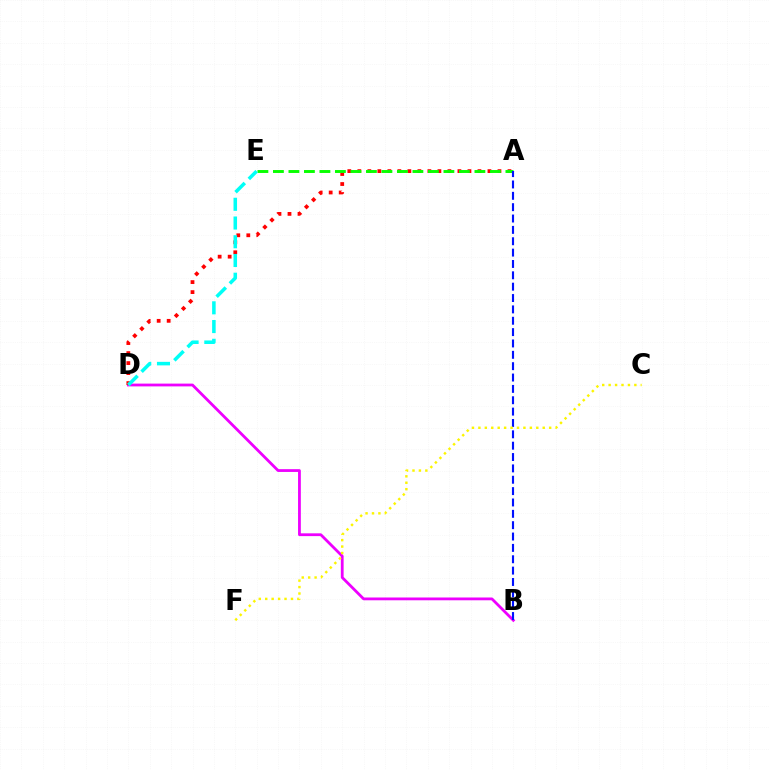{('B', 'D'): [{'color': '#ee00ff', 'line_style': 'solid', 'thickness': 2.01}], ('A', 'D'): [{'color': '#ff0000', 'line_style': 'dotted', 'thickness': 2.72}], ('A', 'E'): [{'color': '#08ff00', 'line_style': 'dashed', 'thickness': 2.11}], ('D', 'E'): [{'color': '#00fff6', 'line_style': 'dashed', 'thickness': 2.54}], ('A', 'B'): [{'color': '#0010ff', 'line_style': 'dashed', 'thickness': 1.54}], ('C', 'F'): [{'color': '#fcf500', 'line_style': 'dotted', 'thickness': 1.75}]}